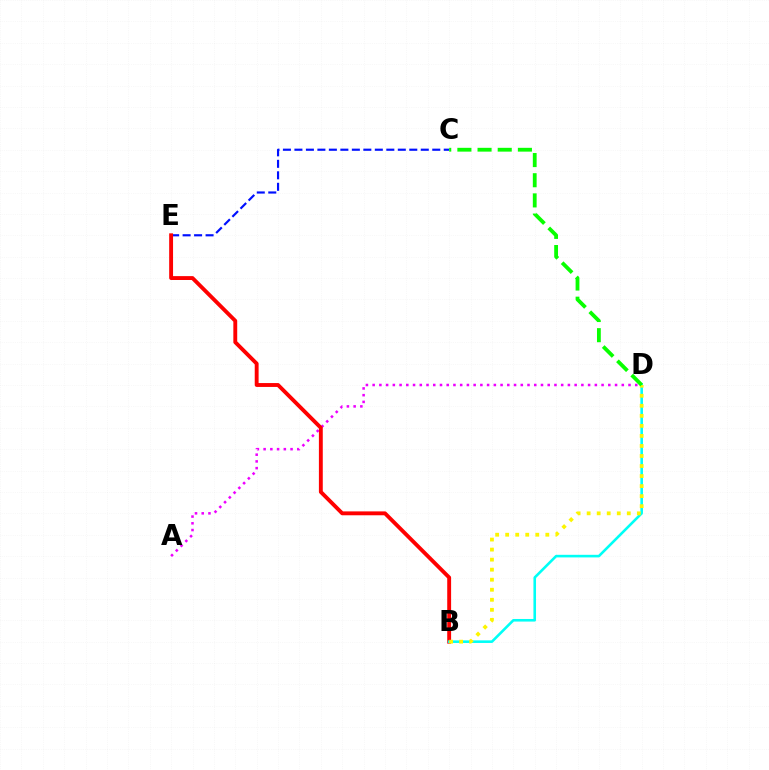{('A', 'D'): [{'color': '#ee00ff', 'line_style': 'dotted', 'thickness': 1.83}], ('C', 'E'): [{'color': '#0010ff', 'line_style': 'dashed', 'thickness': 1.56}], ('B', 'E'): [{'color': '#ff0000', 'line_style': 'solid', 'thickness': 2.79}], ('B', 'D'): [{'color': '#00fff6', 'line_style': 'solid', 'thickness': 1.87}, {'color': '#fcf500', 'line_style': 'dotted', 'thickness': 2.73}], ('C', 'D'): [{'color': '#08ff00', 'line_style': 'dashed', 'thickness': 2.74}]}